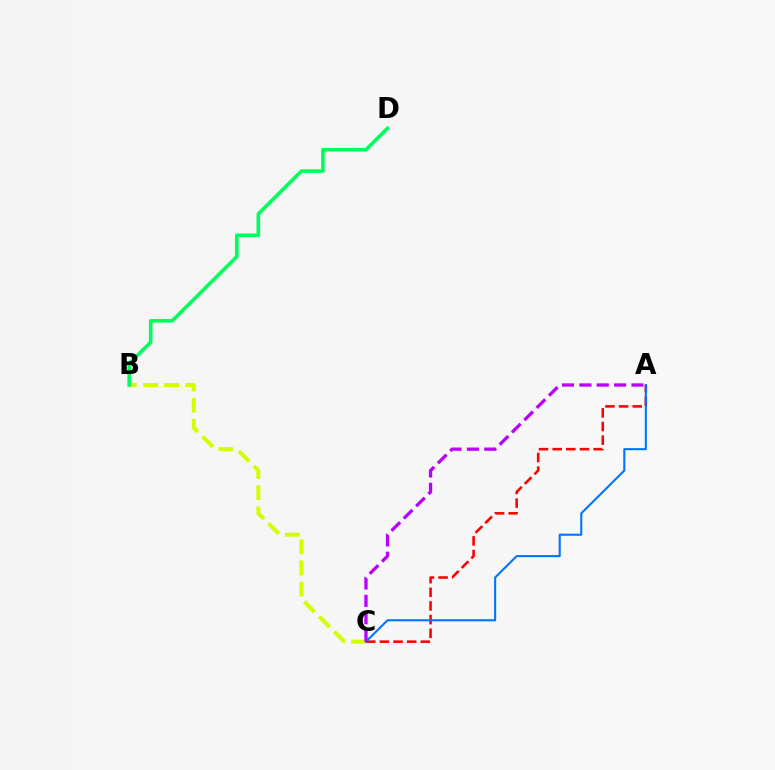{('A', 'C'): [{'color': '#ff0000', 'line_style': 'dashed', 'thickness': 1.85}, {'color': '#0074ff', 'line_style': 'solid', 'thickness': 1.5}, {'color': '#b900ff', 'line_style': 'dashed', 'thickness': 2.36}], ('B', 'C'): [{'color': '#d1ff00', 'line_style': 'dashed', 'thickness': 2.87}], ('B', 'D'): [{'color': '#00ff5c', 'line_style': 'solid', 'thickness': 2.6}]}